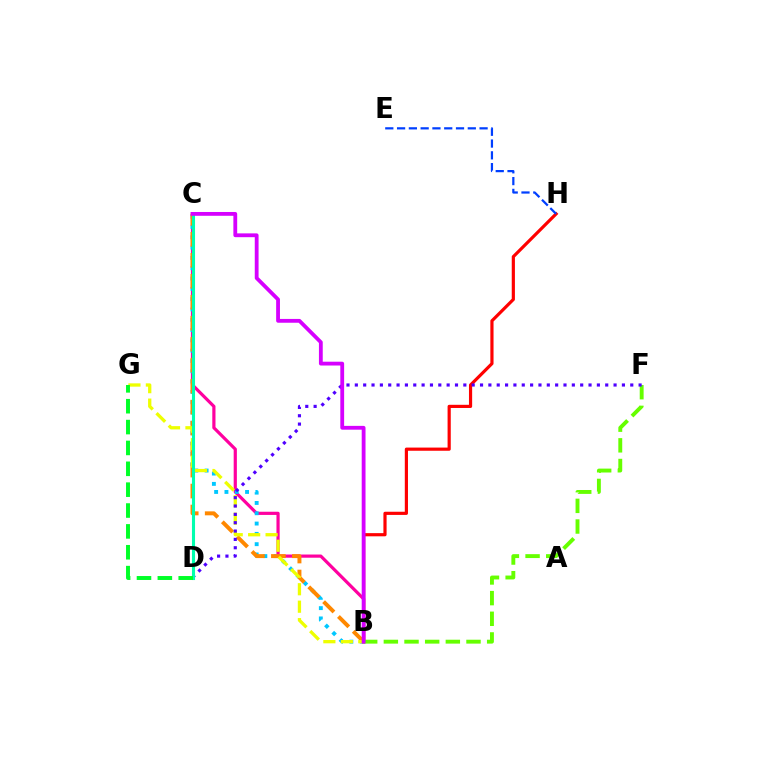{('B', 'C'): [{'color': '#ff00a0', 'line_style': 'solid', 'thickness': 2.3}, {'color': '#00c7ff', 'line_style': 'dotted', 'thickness': 2.8}, {'color': '#ff8800', 'line_style': 'dashed', 'thickness': 2.85}, {'color': '#d600ff', 'line_style': 'solid', 'thickness': 2.74}], ('B', 'H'): [{'color': '#ff0000', 'line_style': 'solid', 'thickness': 2.29}], ('B', 'F'): [{'color': '#66ff00', 'line_style': 'dashed', 'thickness': 2.81}], ('B', 'G'): [{'color': '#eeff00', 'line_style': 'dashed', 'thickness': 2.37}], ('E', 'H'): [{'color': '#003fff', 'line_style': 'dashed', 'thickness': 1.6}], ('D', 'F'): [{'color': '#4f00ff', 'line_style': 'dotted', 'thickness': 2.27}], ('C', 'D'): [{'color': '#00ffaf', 'line_style': 'solid', 'thickness': 2.22}], ('D', 'G'): [{'color': '#00ff27', 'line_style': 'dashed', 'thickness': 2.83}]}